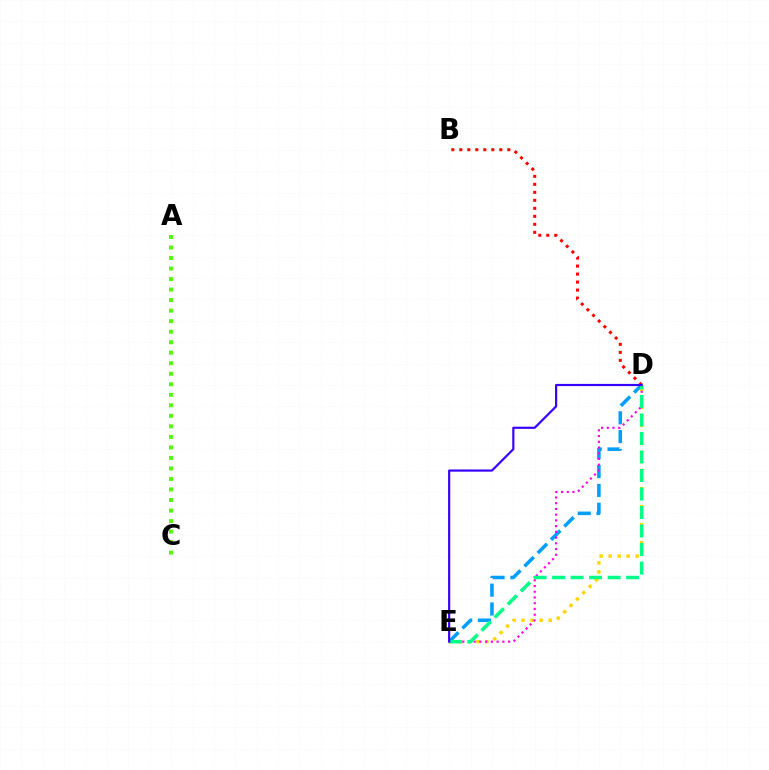{('B', 'D'): [{'color': '#ff0000', 'line_style': 'dotted', 'thickness': 2.17}], ('A', 'C'): [{'color': '#4fff00', 'line_style': 'dotted', 'thickness': 2.86}], ('D', 'E'): [{'color': '#ffd500', 'line_style': 'dotted', 'thickness': 2.45}, {'color': '#009eff', 'line_style': 'dashed', 'thickness': 2.55}, {'color': '#ff00ed', 'line_style': 'dotted', 'thickness': 1.56}, {'color': '#00ff86', 'line_style': 'dashed', 'thickness': 2.51}, {'color': '#3700ff', 'line_style': 'solid', 'thickness': 1.57}]}